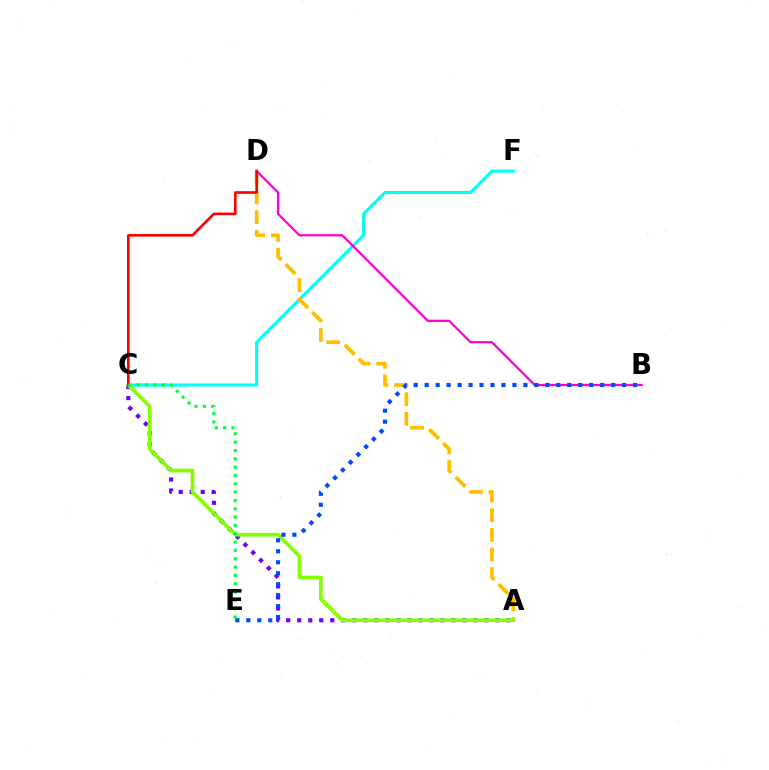{('C', 'F'): [{'color': '#00fff6', 'line_style': 'solid', 'thickness': 2.24}], ('A', 'C'): [{'color': '#7200ff', 'line_style': 'dotted', 'thickness': 2.99}, {'color': '#84ff00', 'line_style': 'solid', 'thickness': 2.67}], ('A', 'D'): [{'color': '#ffbd00', 'line_style': 'dashed', 'thickness': 2.66}], ('B', 'D'): [{'color': '#ff00cf', 'line_style': 'solid', 'thickness': 1.62}], ('C', 'D'): [{'color': '#ff0000', 'line_style': 'solid', 'thickness': 1.9}], ('B', 'E'): [{'color': '#004bff', 'line_style': 'dotted', 'thickness': 2.98}], ('C', 'E'): [{'color': '#00ff39', 'line_style': 'dotted', 'thickness': 2.26}]}